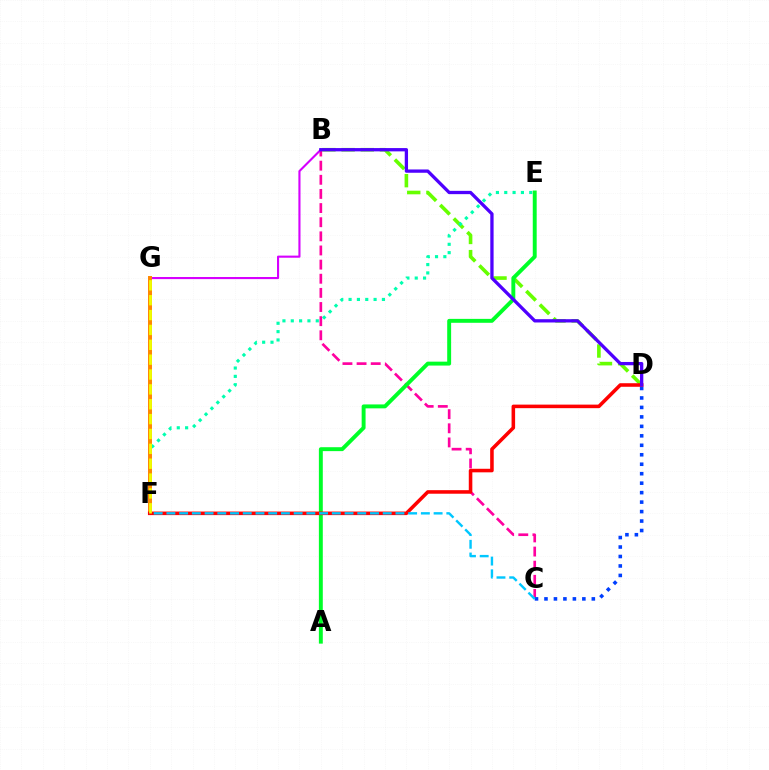{('B', 'C'): [{'color': '#ff00a0', 'line_style': 'dashed', 'thickness': 1.92}], ('B', 'D'): [{'color': '#66ff00', 'line_style': 'dashed', 'thickness': 2.61}, {'color': '#4f00ff', 'line_style': 'solid', 'thickness': 2.37}], ('B', 'G'): [{'color': '#d600ff', 'line_style': 'solid', 'thickness': 1.52}], ('E', 'F'): [{'color': '#00ffaf', 'line_style': 'dotted', 'thickness': 2.26}], ('F', 'G'): [{'color': '#ff8800', 'line_style': 'solid', 'thickness': 2.86}, {'color': '#eeff00', 'line_style': 'dashed', 'thickness': 2.02}], ('A', 'E'): [{'color': '#00ff27', 'line_style': 'solid', 'thickness': 2.82}], ('C', 'D'): [{'color': '#003fff', 'line_style': 'dotted', 'thickness': 2.57}], ('D', 'F'): [{'color': '#ff0000', 'line_style': 'solid', 'thickness': 2.56}], ('C', 'F'): [{'color': '#00c7ff', 'line_style': 'dashed', 'thickness': 1.73}]}